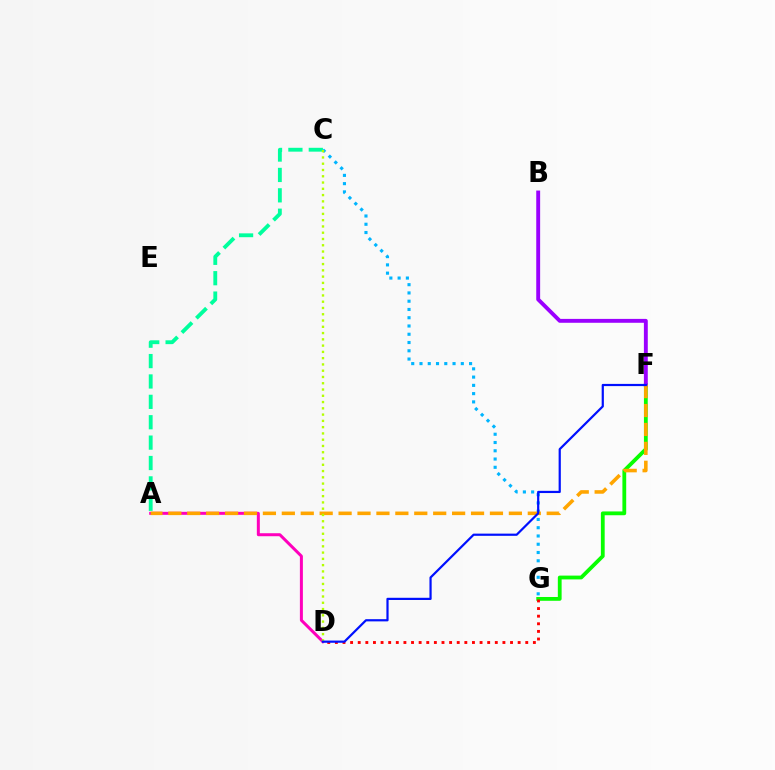{('A', 'C'): [{'color': '#00ff9d', 'line_style': 'dashed', 'thickness': 2.77}], ('F', 'G'): [{'color': '#08ff00', 'line_style': 'solid', 'thickness': 2.74}], ('C', 'G'): [{'color': '#00b5ff', 'line_style': 'dotted', 'thickness': 2.25}], ('D', 'G'): [{'color': '#ff0000', 'line_style': 'dotted', 'thickness': 2.07}], ('A', 'D'): [{'color': '#ff00bd', 'line_style': 'solid', 'thickness': 2.16}], ('B', 'F'): [{'color': '#9b00ff', 'line_style': 'solid', 'thickness': 2.8}], ('A', 'F'): [{'color': '#ffa500', 'line_style': 'dashed', 'thickness': 2.57}], ('C', 'D'): [{'color': '#b3ff00', 'line_style': 'dotted', 'thickness': 1.7}], ('D', 'F'): [{'color': '#0010ff', 'line_style': 'solid', 'thickness': 1.59}]}